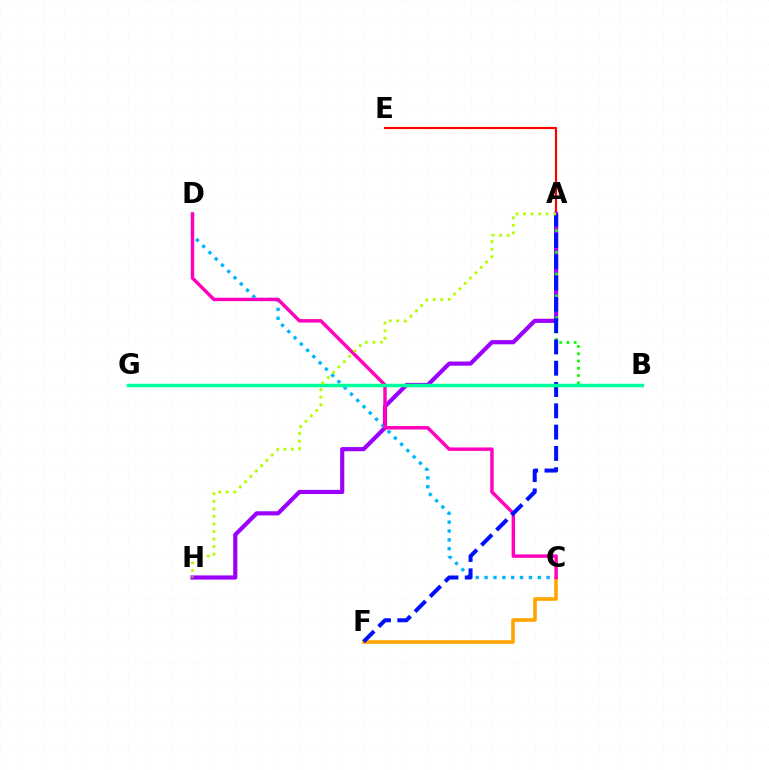{('A', 'E'): [{'color': '#ff0000', 'line_style': 'solid', 'thickness': 1.56}], ('C', 'F'): [{'color': '#ffa500', 'line_style': 'solid', 'thickness': 2.61}], ('A', 'H'): [{'color': '#9b00ff', 'line_style': 'solid', 'thickness': 2.99}, {'color': '#b3ff00', 'line_style': 'dotted', 'thickness': 2.05}], ('A', 'B'): [{'color': '#08ff00', 'line_style': 'dotted', 'thickness': 1.97}], ('C', 'D'): [{'color': '#00b5ff', 'line_style': 'dotted', 'thickness': 2.41}, {'color': '#ff00bd', 'line_style': 'solid', 'thickness': 2.47}], ('A', 'F'): [{'color': '#0010ff', 'line_style': 'dashed', 'thickness': 2.89}], ('B', 'G'): [{'color': '#00ff9d', 'line_style': 'solid', 'thickness': 2.5}]}